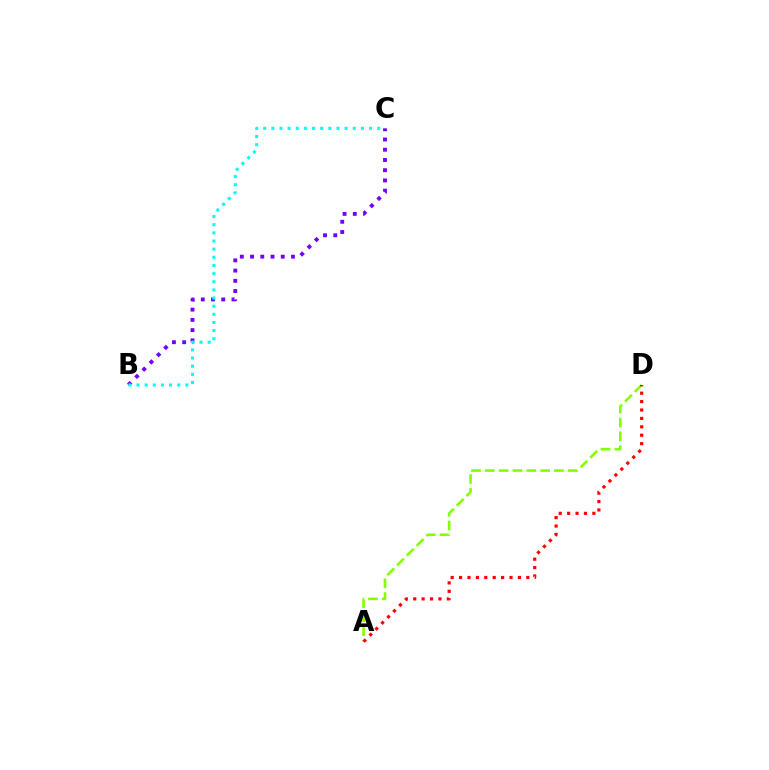{('B', 'C'): [{'color': '#7200ff', 'line_style': 'dotted', 'thickness': 2.78}, {'color': '#00fff6', 'line_style': 'dotted', 'thickness': 2.21}], ('A', 'D'): [{'color': '#84ff00', 'line_style': 'dashed', 'thickness': 1.88}, {'color': '#ff0000', 'line_style': 'dotted', 'thickness': 2.28}]}